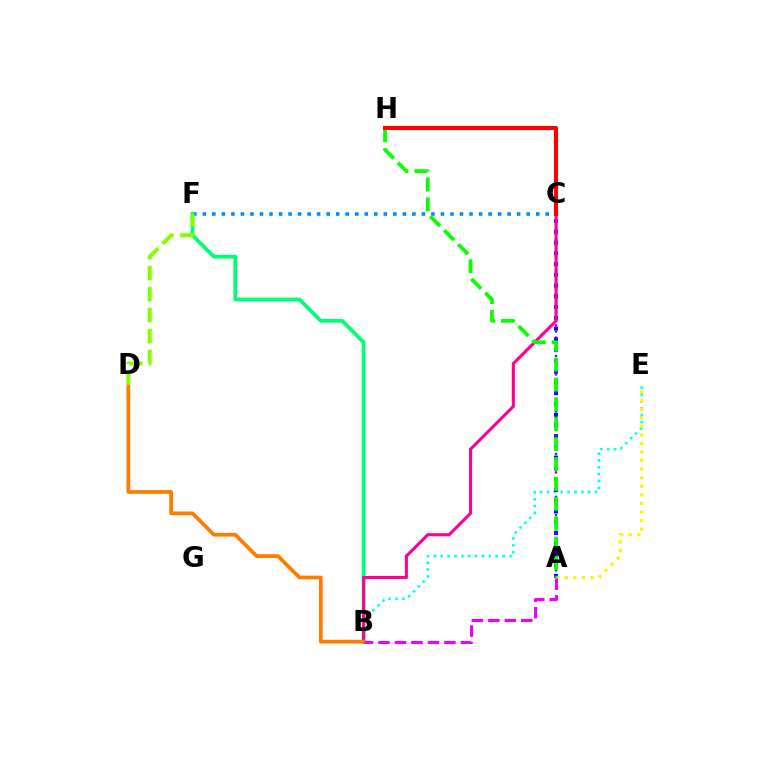{('B', 'E'): [{'color': '#00fff6', 'line_style': 'dotted', 'thickness': 1.87}], ('A', 'C'): [{'color': '#0010ff', 'line_style': 'dotted', 'thickness': 2.92}, {'color': '#7200ff', 'line_style': 'dotted', 'thickness': 1.66}], ('C', 'F'): [{'color': '#008cff', 'line_style': 'dotted', 'thickness': 2.59}], ('B', 'F'): [{'color': '#00ff74', 'line_style': 'solid', 'thickness': 2.7}], ('B', 'C'): [{'color': '#ff0094', 'line_style': 'solid', 'thickness': 2.22}], ('A', 'E'): [{'color': '#fcf500', 'line_style': 'dotted', 'thickness': 2.33}], ('B', 'D'): [{'color': '#ff7c00', 'line_style': 'solid', 'thickness': 2.69}], ('A', 'H'): [{'color': '#08ff00', 'line_style': 'dashed', 'thickness': 2.7}], ('C', 'H'): [{'color': '#ff0000', 'line_style': 'solid', 'thickness': 2.95}], ('A', 'B'): [{'color': '#ee00ff', 'line_style': 'dashed', 'thickness': 2.24}], ('D', 'F'): [{'color': '#84ff00', 'line_style': 'dashed', 'thickness': 2.85}]}